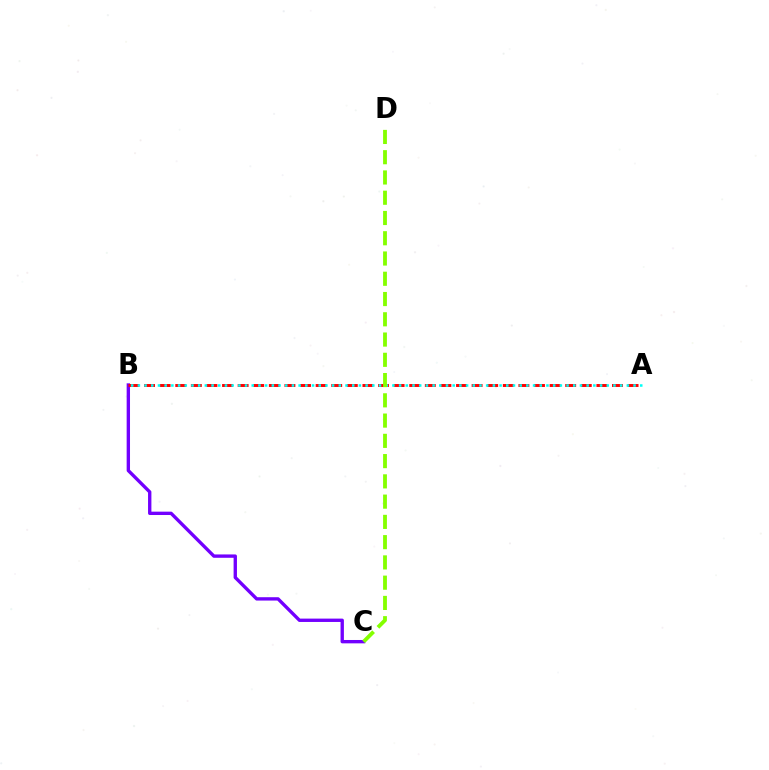{('B', 'C'): [{'color': '#7200ff', 'line_style': 'solid', 'thickness': 2.42}], ('A', 'B'): [{'color': '#ff0000', 'line_style': 'dashed', 'thickness': 2.12}, {'color': '#00fff6', 'line_style': 'dotted', 'thickness': 1.82}], ('C', 'D'): [{'color': '#84ff00', 'line_style': 'dashed', 'thickness': 2.75}]}